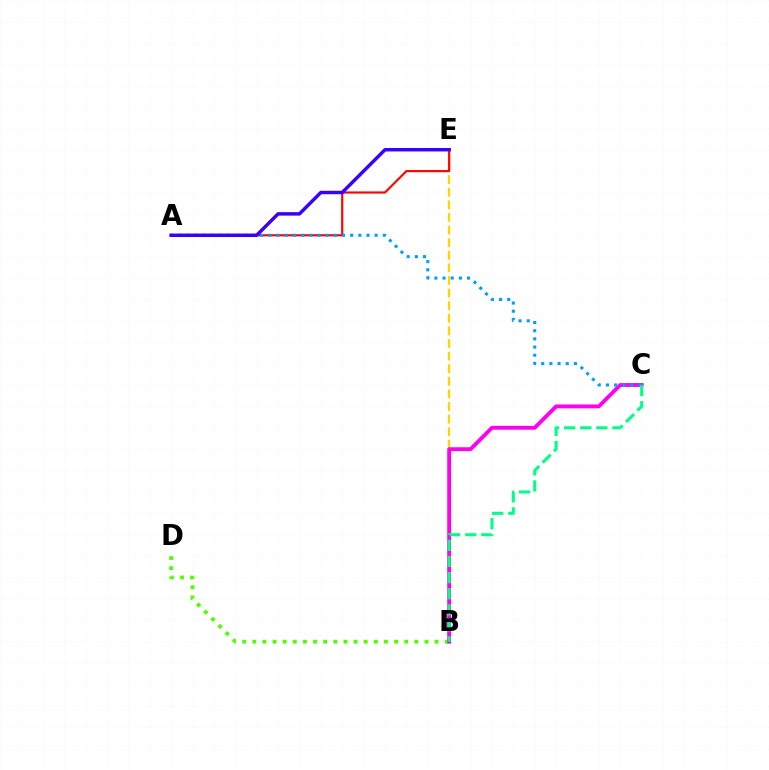{('B', 'E'): [{'color': '#ffd500', 'line_style': 'dashed', 'thickness': 1.71}], ('B', 'D'): [{'color': '#4fff00', 'line_style': 'dotted', 'thickness': 2.75}], ('B', 'C'): [{'color': '#ff00ed', 'line_style': 'solid', 'thickness': 2.77}, {'color': '#00ff86', 'line_style': 'dashed', 'thickness': 2.19}], ('A', 'E'): [{'color': '#ff0000', 'line_style': 'solid', 'thickness': 1.54}, {'color': '#3700ff', 'line_style': 'solid', 'thickness': 2.48}], ('A', 'C'): [{'color': '#009eff', 'line_style': 'dotted', 'thickness': 2.22}]}